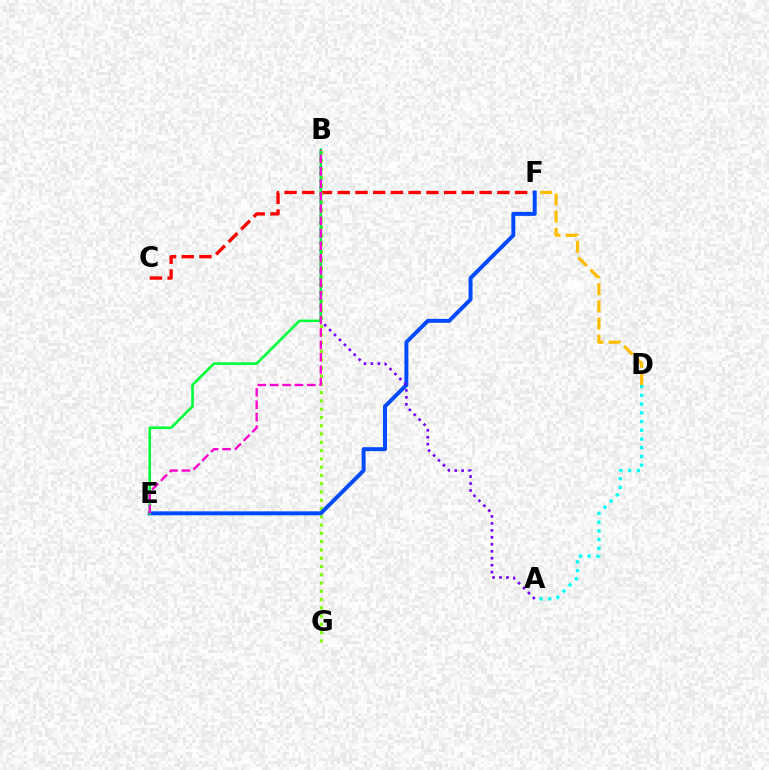{('C', 'F'): [{'color': '#ff0000', 'line_style': 'dashed', 'thickness': 2.41}], ('D', 'F'): [{'color': '#ffbd00', 'line_style': 'dashed', 'thickness': 2.33}], ('A', 'D'): [{'color': '#00fff6', 'line_style': 'dotted', 'thickness': 2.37}], ('B', 'G'): [{'color': '#84ff00', 'line_style': 'dotted', 'thickness': 2.25}], ('E', 'F'): [{'color': '#004bff', 'line_style': 'solid', 'thickness': 2.85}], ('A', 'B'): [{'color': '#7200ff', 'line_style': 'dotted', 'thickness': 1.89}], ('B', 'E'): [{'color': '#00ff39', 'line_style': 'solid', 'thickness': 1.88}, {'color': '#ff00cf', 'line_style': 'dashed', 'thickness': 1.68}]}